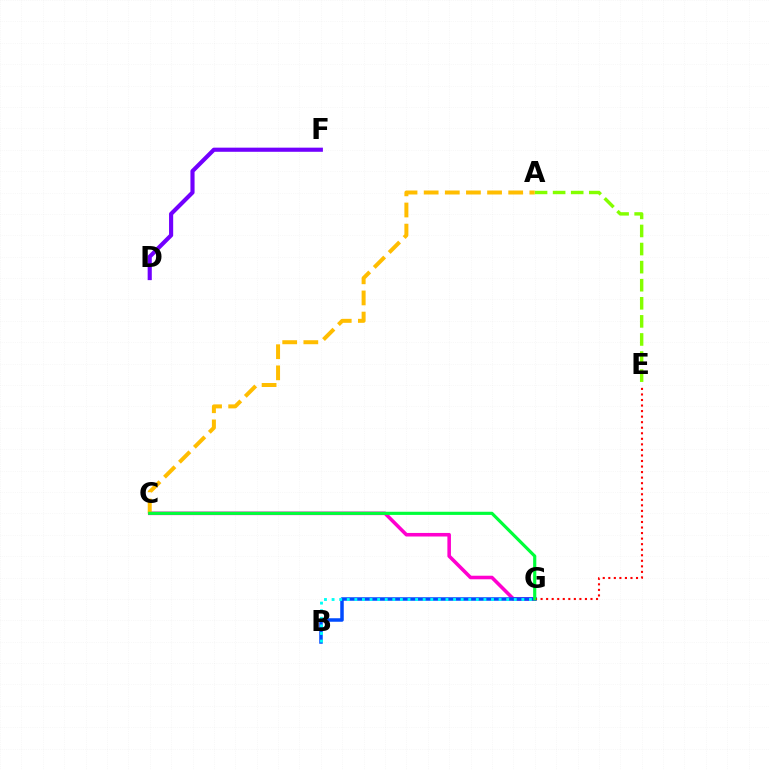{('D', 'F'): [{'color': '#7200ff', 'line_style': 'solid', 'thickness': 2.98}], ('C', 'G'): [{'color': '#ff00cf', 'line_style': 'solid', 'thickness': 2.57}, {'color': '#00ff39', 'line_style': 'solid', 'thickness': 2.28}], ('A', 'E'): [{'color': '#84ff00', 'line_style': 'dashed', 'thickness': 2.46}], ('B', 'G'): [{'color': '#004bff', 'line_style': 'solid', 'thickness': 2.53}, {'color': '#00fff6', 'line_style': 'dotted', 'thickness': 2.06}], ('A', 'C'): [{'color': '#ffbd00', 'line_style': 'dashed', 'thickness': 2.87}], ('E', 'G'): [{'color': '#ff0000', 'line_style': 'dotted', 'thickness': 1.51}]}